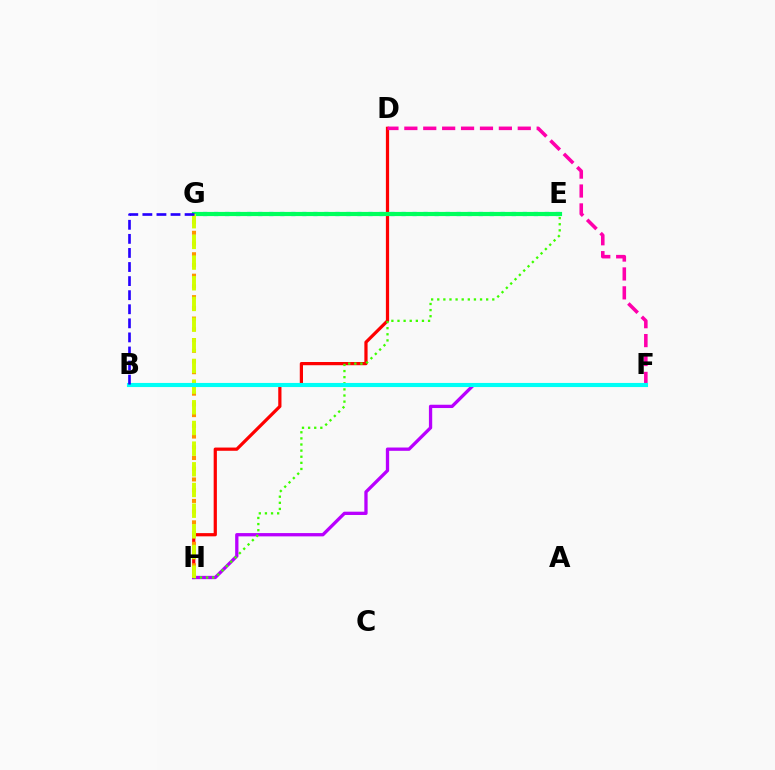{('E', 'G'): [{'color': '#0074ff', 'line_style': 'dotted', 'thickness': 3.0}, {'color': '#00ff5c', 'line_style': 'solid', 'thickness': 3.0}], ('D', 'H'): [{'color': '#ff0000', 'line_style': 'solid', 'thickness': 2.32}], ('F', 'H'): [{'color': '#b900ff', 'line_style': 'solid', 'thickness': 2.37}], ('E', 'H'): [{'color': '#3dff00', 'line_style': 'dotted', 'thickness': 1.66}], ('D', 'F'): [{'color': '#ff00ac', 'line_style': 'dashed', 'thickness': 2.57}], ('G', 'H'): [{'color': '#ff9400', 'line_style': 'dotted', 'thickness': 2.91}, {'color': '#d1ff00', 'line_style': 'dashed', 'thickness': 2.81}], ('B', 'F'): [{'color': '#00fff6', 'line_style': 'solid', 'thickness': 2.96}], ('B', 'G'): [{'color': '#2500ff', 'line_style': 'dashed', 'thickness': 1.91}]}